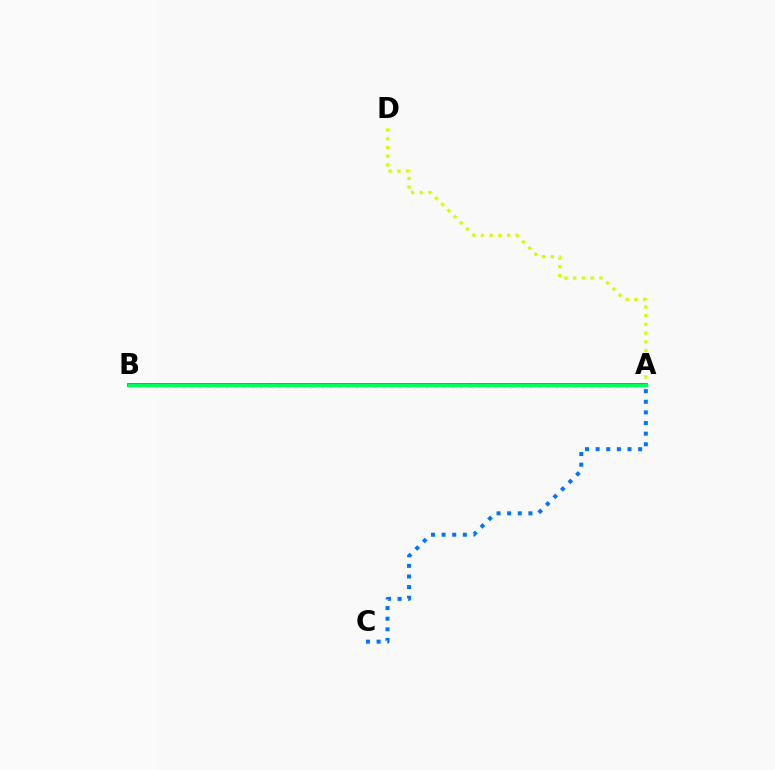{('A', 'D'): [{'color': '#d1ff00', 'line_style': 'dotted', 'thickness': 2.38}], ('A', 'C'): [{'color': '#0074ff', 'line_style': 'dotted', 'thickness': 2.89}], ('A', 'B'): [{'color': '#b900ff', 'line_style': 'solid', 'thickness': 2.58}, {'color': '#ff0000', 'line_style': 'dotted', 'thickness': 2.36}, {'color': '#00ff5c', 'line_style': 'solid', 'thickness': 2.52}]}